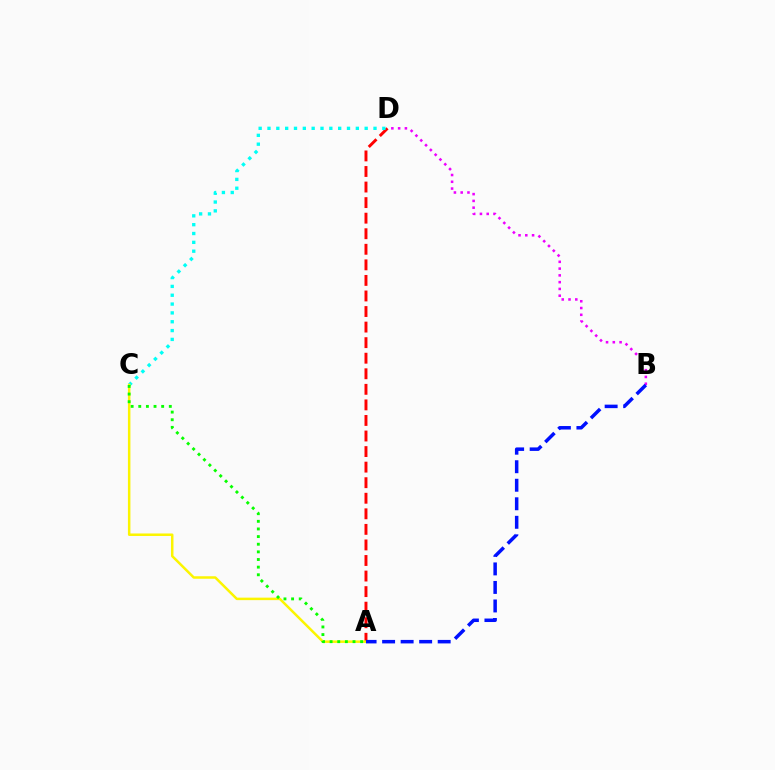{('A', 'D'): [{'color': '#ff0000', 'line_style': 'dashed', 'thickness': 2.11}], ('C', 'D'): [{'color': '#00fff6', 'line_style': 'dotted', 'thickness': 2.4}], ('A', 'C'): [{'color': '#fcf500', 'line_style': 'solid', 'thickness': 1.8}, {'color': '#08ff00', 'line_style': 'dotted', 'thickness': 2.07}], ('B', 'D'): [{'color': '#ee00ff', 'line_style': 'dotted', 'thickness': 1.84}], ('A', 'B'): [{'color': '#0010ff', 'line_style': 'dashed', 'thickness': 2.52}]}